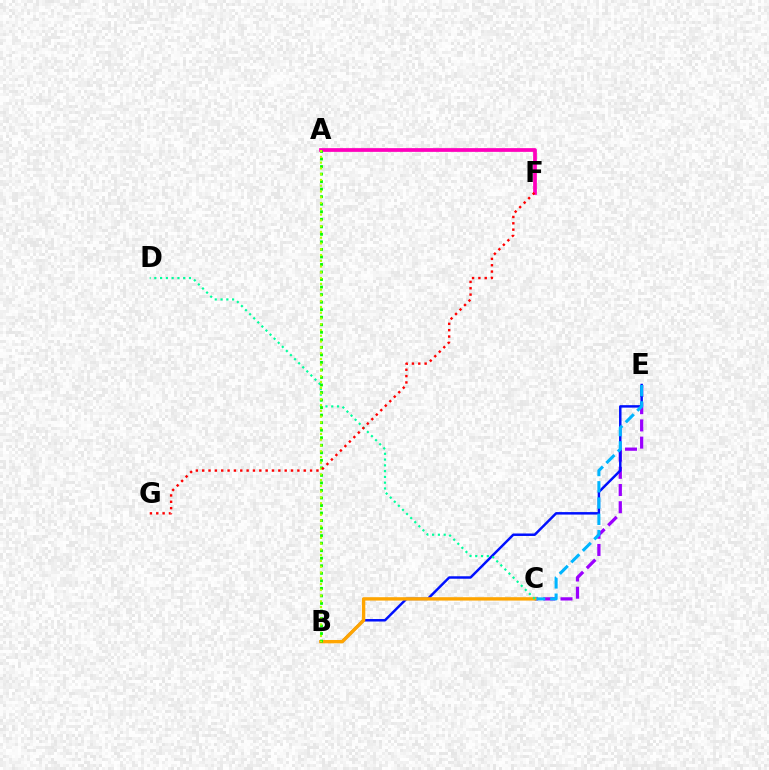{('C', 'E'): [{'color': '#9b00ff', 'line_style': 'dashed', 'thickness': 2.34}, {'color': '#00b5ff', 'line_style': 'dashed', 'thickness': 2.21}], ('B', 'E'): [{'color': '#0010ff', 'line_style': 'solid', 'thickness': 1.78}], ('B', 'C'): [{'color': '#ffa500', 'line_style': 'solid', 'thickness': 2.43}], ('C', 'D'): [{'color': '#00ff9d', 'line_style': 'dotted', 'thickness': 1.57}], ('A', 'F'): [{'color': '#ff00bd', 'line_style': 'solid', 'thickness': 2.69}], ('A', 'B'): [{'color': '#08ff00', 'line_style': 'dotted', 'thickness': 2.05}, {'color': '#b3ff00', 'line_style': 'dotted', 'thickness': 1.57}], ('F', 'G'): [{'color': '#ff0000', 'line_style': 'dotted', 'thickness': 1.72}]}